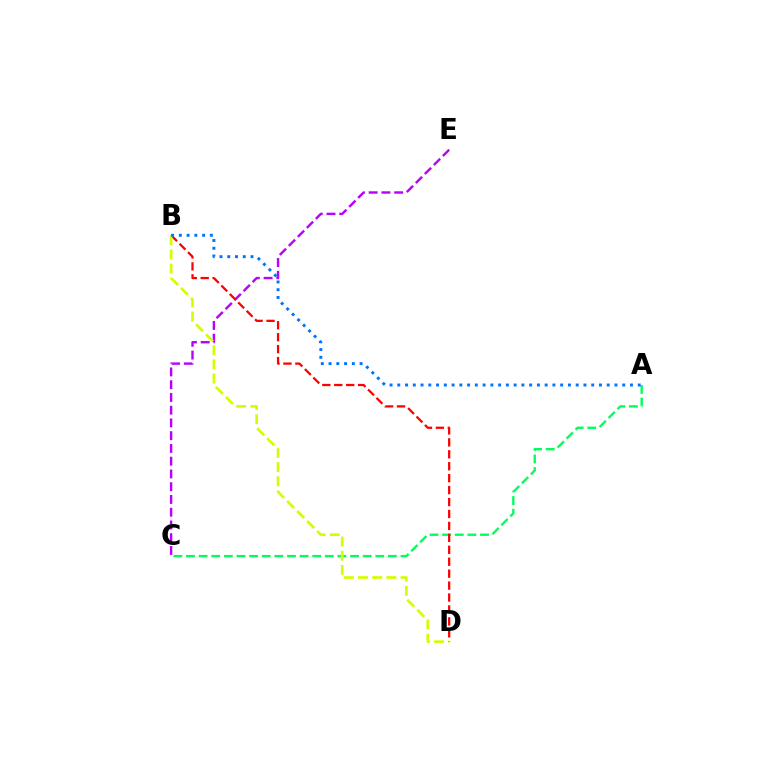{('A', 'C'): [{'color': '#00ff5c', 'line_style': 'dashed', 'thickness': 1.71}], ('C', 'E'): [{'color': '#b900ff', 'line_style': 'dashed', 'thickness': 1.73}], ('B', 'D'): [{'color': '#ff0000', 'line_style': 'dashed', 'thickness': 1.62}, {'color': '#d1ff00', 'line_style': 'dashed', 'thickness': 1.93}], ('A', 'B'): [{'color': '#0074ff', 'line_style': 'dotted', 'thickness': 2.11}]}